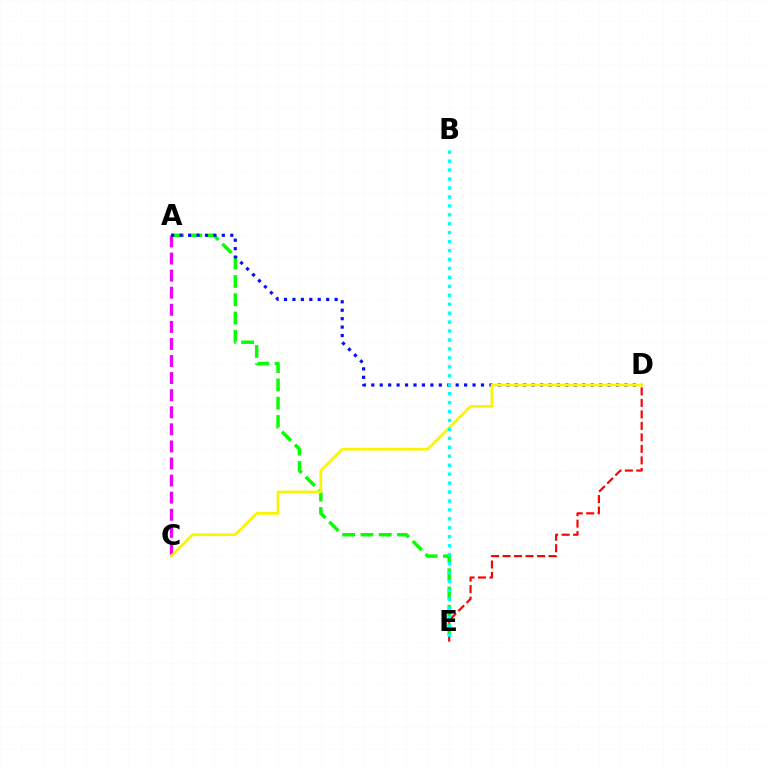{('D', 'E'): [{'color': '#ff0000', 'line_style': 'dashed', 'thickness': 1.56}], ('A', 'C'): [{'color': '#ee00ff', 'line_style': 'dashed', 'thickness': 2.32}], ('A', 'E'): [{'color': '#08ff00', 'line_style': 'dashed', 'thickness': 2.48}], ('A', 'D'): [{'color': '#0010ff', 'line_style': 'dotted', 'thickness': 2.29}], ('C', 'D'): [{'color': '#fcf500', 'line_style': 'solid', 'thickness': 1.96}], ('B', 'E'): [{'color': '#00fff6', 'line_style': 'dotted', 'thickness': 2.43}]}